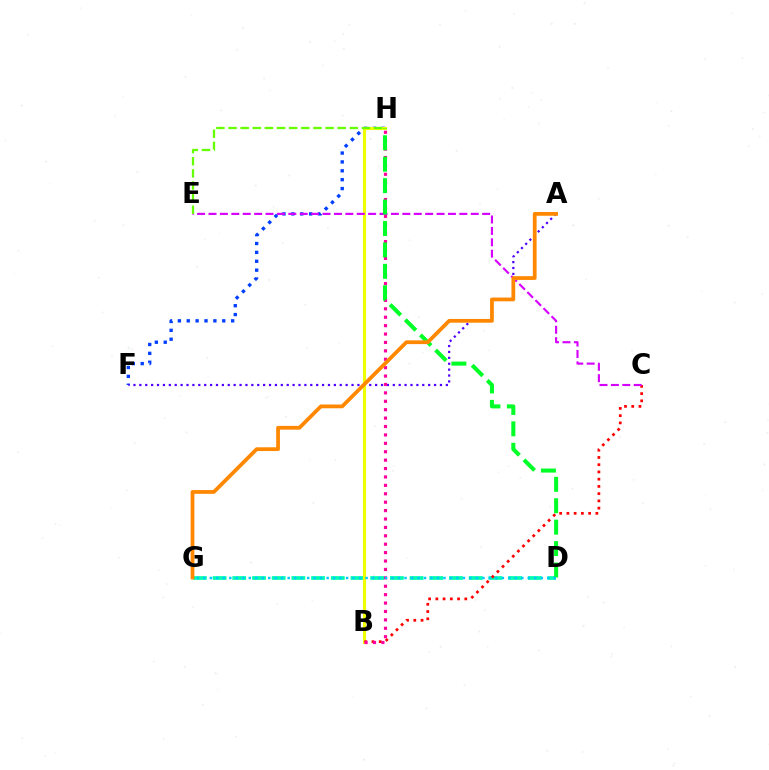{('F', 'H'): [{'color': '#003fff', 'line_style': 'dotted', 'thickness': 2.41}], ('A', 'F'): [{'color': '#4f00ff', 'line_style': 'dotted', 'thickness': 1.6}], ('D', 'G'): [{'color': '#00ffaf', 'line_style': 'dashed', 'thickness': 2.68}, {'color': '#00c7ff', 'line_style': 'dotted', 'thickness': 1.76}], ('B', 'H'): [{'color': '#eeff00', 'line_style': 'solid', 'thickness': 2.22}, {'color': '#ff00a0', 'line_style': 'dotted', 'thickness': 2.28}], ('B', 'C'): [{'color': '#ff0000', 'line_style': 'dotted', 'thickness': 1.97}], ('C', 'E'): [{'color': '#d600ff', 'line_style': 'dashed', 'thickness': 1.55}], ('E', 'H'): [{'color': '#66ff00', 'line_style': 'dashed', 'thickness': 1.65}], ('D', 'H'): [{'color': '#00ff27', 'line_style': 'dashed', 'thickness': 2.91}], ('A', 'G'): [{'color': '#ff8800', 'line_style': 'solid', 'thickness': 2.71}]}